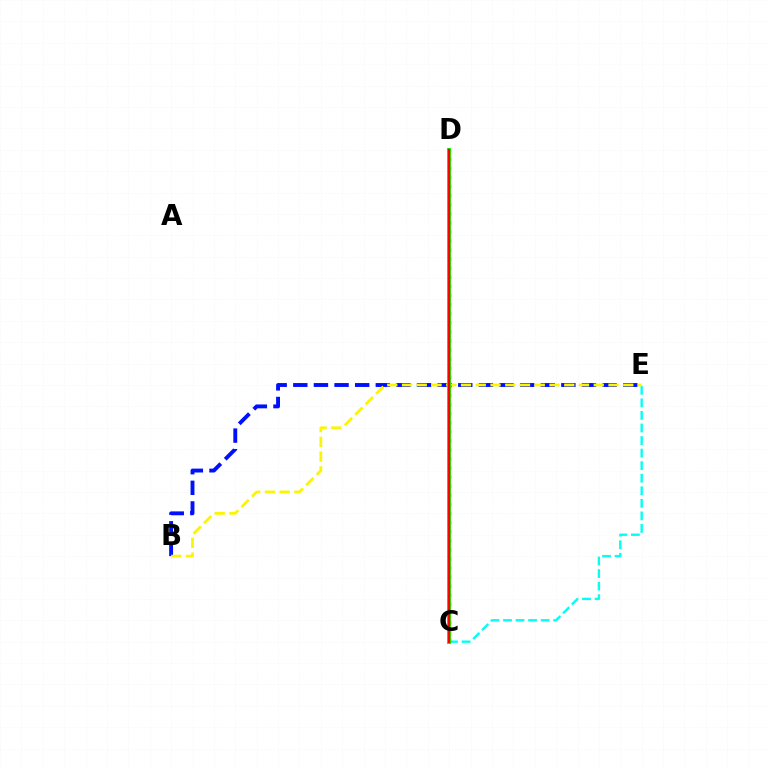{('C', 'E'): [{'color': '#00fff6', 'line_style': 'dashed', 'thickness': 1.71}], ('B', 'E'): [{'color': '#0010ff', 'line_style': 'dashed', 'thickness': 2.8}, {'color': '#fcf500', 'line_style': 'dashed', 'thickness': 2.0}], ('C', 'D'): [{'color': '#ee00ff', 'line_style': 'dotted', 'thickness': 2.47}, {'color': '#08ff00', 'line_style': 'solid', 'thickness': 2.84}, {'color': '#ff0000', 'line_style': 'solid', 'thickness': 1.66}]}